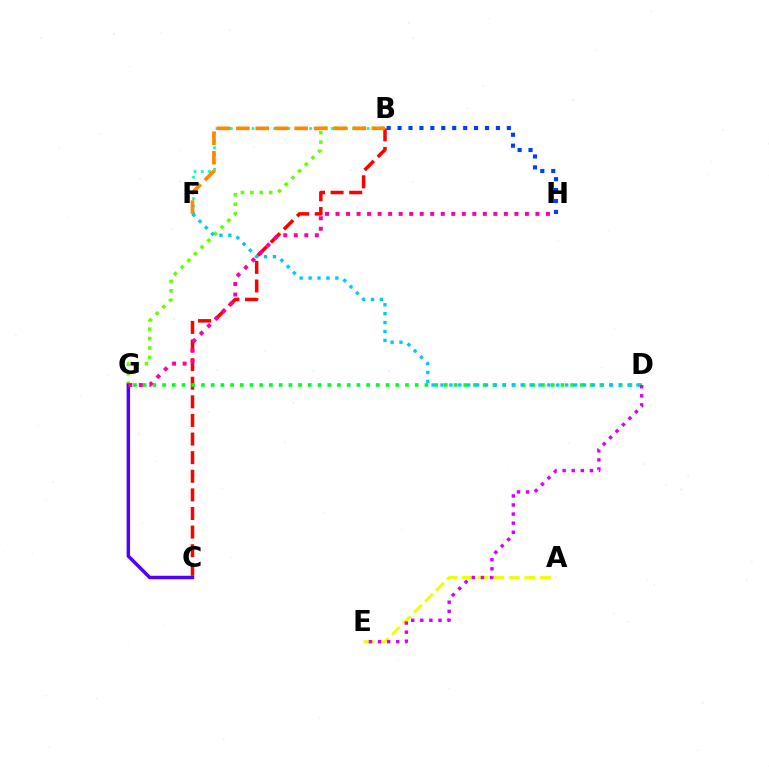{('B', 'G'): [{'color': '#66ff00', 'line_style': 'dotted', 'thickness': 2.56}], ('A', 'E'): [{'color': '#eeff00', 'line_style': 'dashed', 'thickness': 2.12}], ('B', 'C'): [{'color': '#ff0000', 'line_style': 'dashed', 'thickness': 2.53}], ('D', 'G'): [{'color': '#00ff27', 'line_style': 'dotted', 'thickness': 2.64}], ('C', 'G'): [{'color': '#4f00ff', 'line_style': 'solid', 'thickness': 2.49}], ('B', 'F'): [{'color': '#00ffaf', 'line_style': 'dotted', 'thickness': 1.96}, {'color': '#ff8800', 'line_style': 'dashed', 'thickness': 2.64}], ('G', 'H'): [{'color': '#ff00a0', 'line_style': 'dotted', 'thickness': 2.86}], ('D', 'E'): [{'color': '#d600ff', 'line_style': 'dotted', 'thickness': 2.47}], ('B', 'H'): [{'color': '#003fff', 'line_style': 'dotted', 'thickness': 2.97}], ('D', 'F'): [{'color': '#00c7ff', 'line_style': 'dotted', 'thickness': 2.42}]}